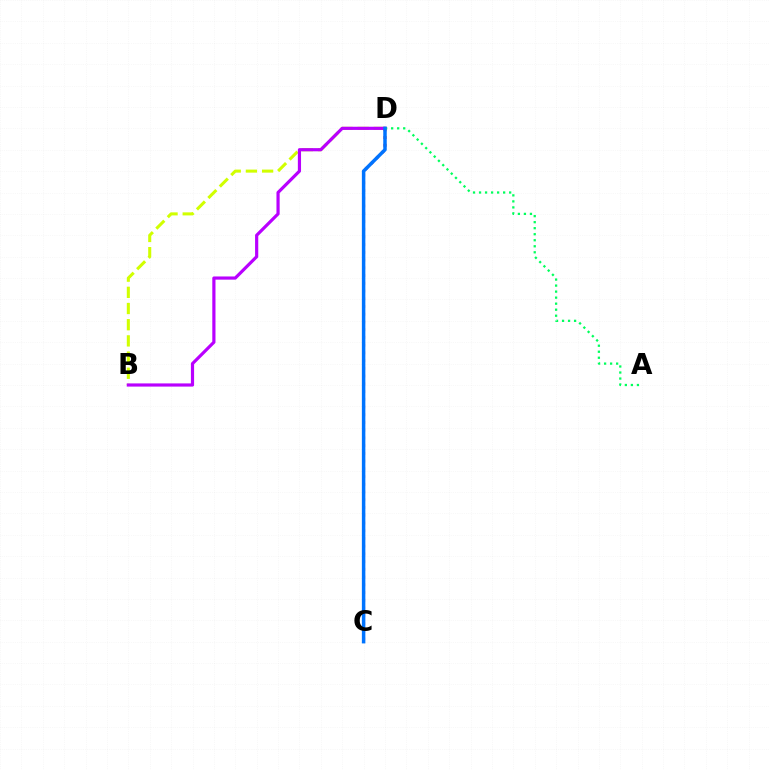{('B', 'D'): [{'color': '#d1ff00', 'line_style': 'dashed', 'thickness': 2.2}, {'color': '#b900ff', 'line_style': 'solid', 'thickness': 2.29}], ('C', 'D'): [{'color': '#ff0000', 'line_style': 'dotted', 'thickness': 2.1}, {'color': '#0074ff', 'line_style': 'solid', 'thickness': 2.51}], ('A', 'D'): [{'color': '#00ff5c', 'line_style': 'dotted', 'thickness': 1.64}]}